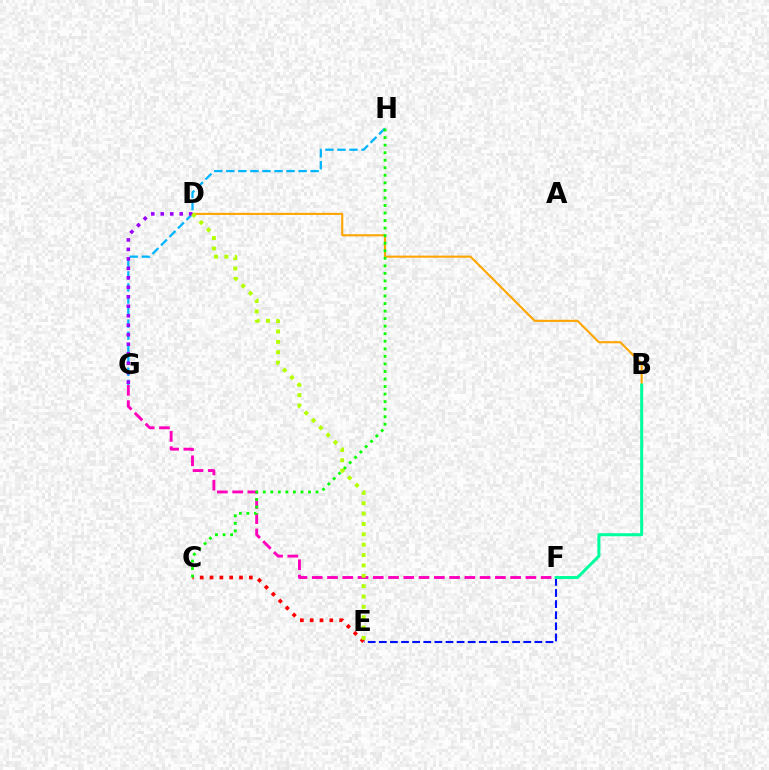{('B', 'D'): [{'color': '#ffa500', 'line_style': 'solid', 'thickness': 1.51}], ('C', 'E'): [{'color': '#ff0000', 'line_style': 'dotted', 'thickness': 2.67}], ('E', 'F'): [{'color': '#0010ff', 'line_style': 'dashed', 'thickness': 1.51}], ('B', 'F'): [{'color': '#00ff9d', 'line_style': 'solid', 'thickness': 2.18}], ('F', 'G'): [{'color': '#ff00bd', 'line_style': 'dashed', 'thickness': 2.07}], ('G', 'H'): [{'color': '#00b5ff', 'line_style': 'dashed', 'thickness': 1.64}], ('D', 'G'): [{'color': '#9b00ff', 'line_style': 'dotted', 'thickness': 2.58}], ('C', 'H'): [{'color': '#08ff00', 'line_style': 'dotted', 'thickness': 2.05}], ('D', 'E'): [{'color': '#b3ff00', 'line_style': 'dotted', 'thickness': 2.81}]}